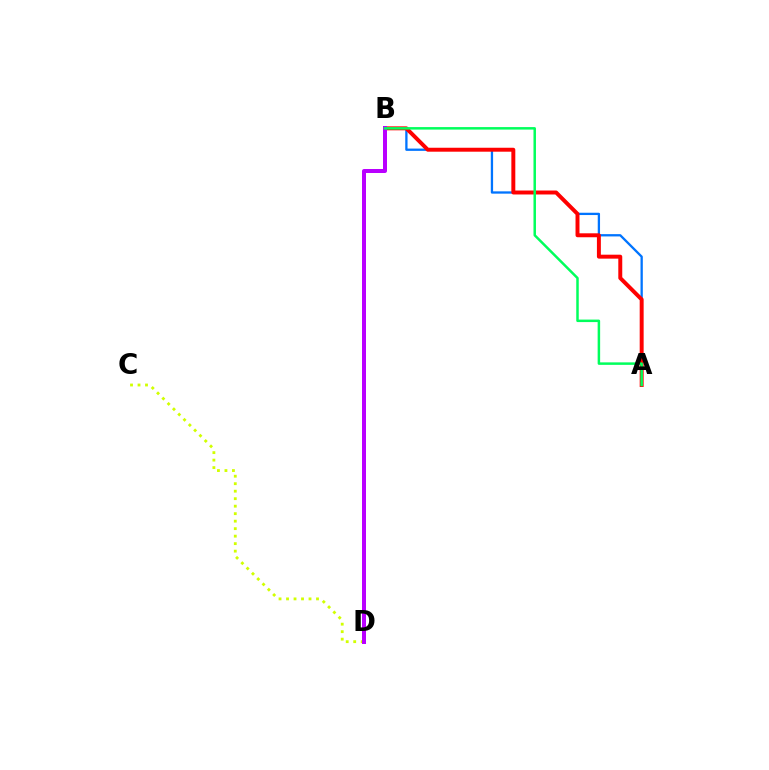{('A', 'B'): [{'color': '#0074ff', 'line_style': 'solid', 'thickness': 1.65}, {'color': '#ff0000', 'line_style': 'solid', 'thickness': 2.84}, {'color': '#00ff5c', 'line_style': 'solid', 'thickness': 1.8}], ('C', 'D'): [{'color': '#d1ff00', 'line_style': 'dotted', 'thickness': 2.04}], ('B', 'D'): [{'color': '#b900ff', 'line_style': 'solid', 'thickness': 2.88}]}